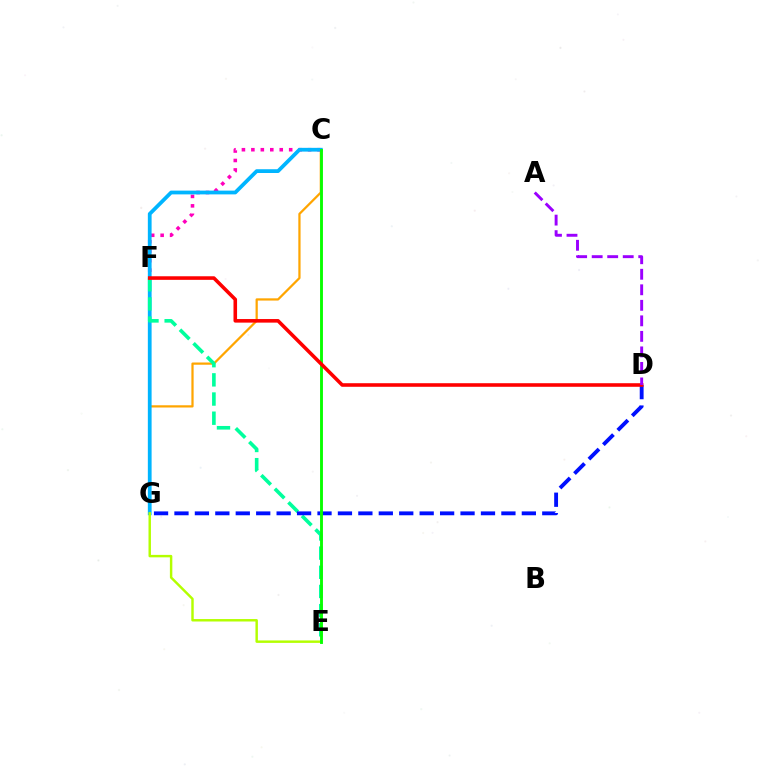{('C', 'F'): [{'color': '#ff00bd', 'line_style': 'dotted', 'thickness': 2.57}], ('C', 'G'): [{'color': '#ffa500', 'line_style': 'solid', 'thickness': 1.61}, {'color': '#00b5ff', 'line_style': 'solid', 'thickness': 2.71}], ('E', 'F'): [{'color': '#00ff9d', 'line_style': 'dashed', 'thickness': 2.6}], ('D', 'G'): [{'color': '#0010ff', 'line_style': 'dashed', 'thickness': 2.78}], ('E', 'G'): [{'color': '#b3ff00', 'line_style': 'solid', 'thickness': 1.76}], ('C', 'E'): [{'color': '#08ff00', 'line_style': 'solid', 'thickness': 2.08}], ('D', 'F'): [{'color': '#ff0000', 'line_style': 'solid', 'thickness': 2.58}], ('A', 'D'): [{'color': '#9b00ff', 'line_style': 'dashed', 'thickness': 2.11}]}